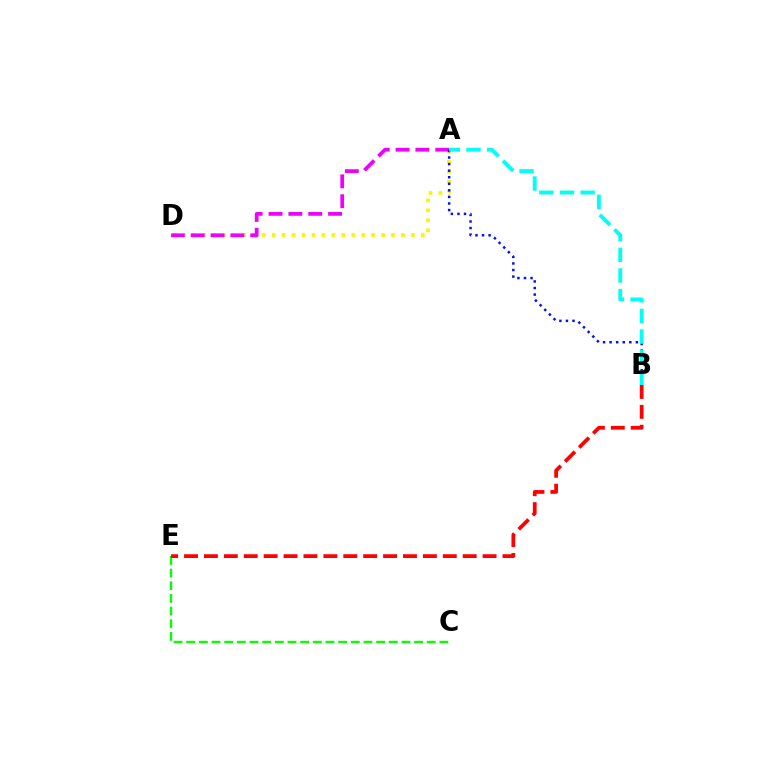{('A', 'D'): [{'color': '#fcf500', 'line_style': 'dotted', 'thickness': 2.7}, {'color': '#ee00ff', 'line_style': 'dashed', 'thickness': 2.7}], ('C', 'E'): [{'color': '#08ff00', 'line_style': 'dashed', 'thickness': 1.72}], ('A', 'B'): [{'color': '#0010ff', 'line_style': 'dotted', 'thickness': 1.78}, {'color': '#00fff6', 'line_style': 'dashed', 'thickness': 2.8}], ('B', 'E'): [{'color': '#ff0000', 'line_style': 'dashed', 'thickness': 2.7}]}